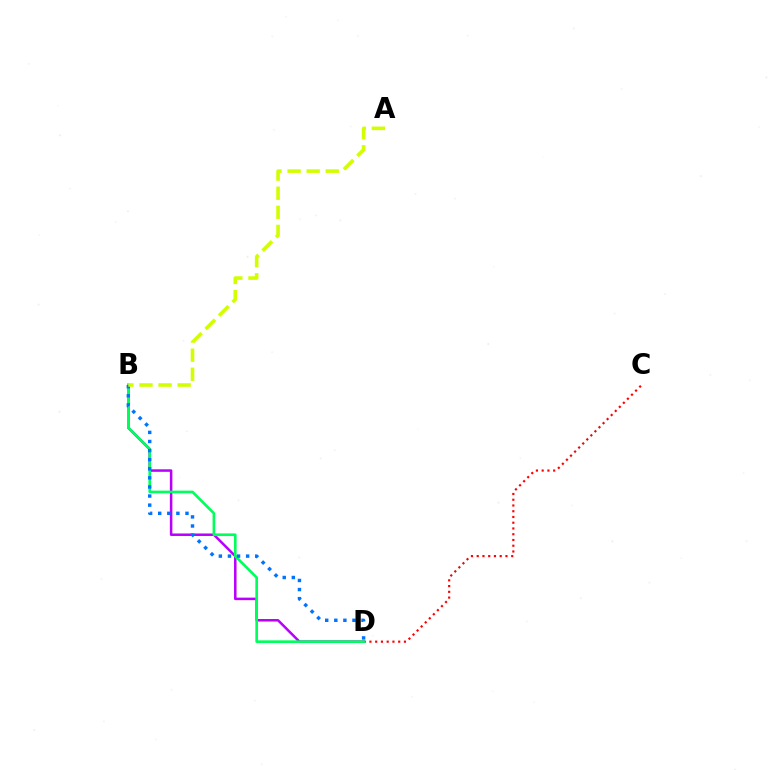{('C', 'D'): [{'color': '#ff0000', 'line_style': 'dotted', 'thickness': 1.56}], ('B', 'D'): [{'color': '#b900ff', 'line_style': 'solid', 'thickness': 1.81}, {'color': '#00ff5c', 'line_style': 'solid', 'thickness': 1.91}, {'color': '#0074ff', 'line_style': 'dotted', 'thickness': 2.47}], ('A', 'B'): [{'color': '#d1ff00', 'line_style': 'dashed', 'thickness': 2.59}]}